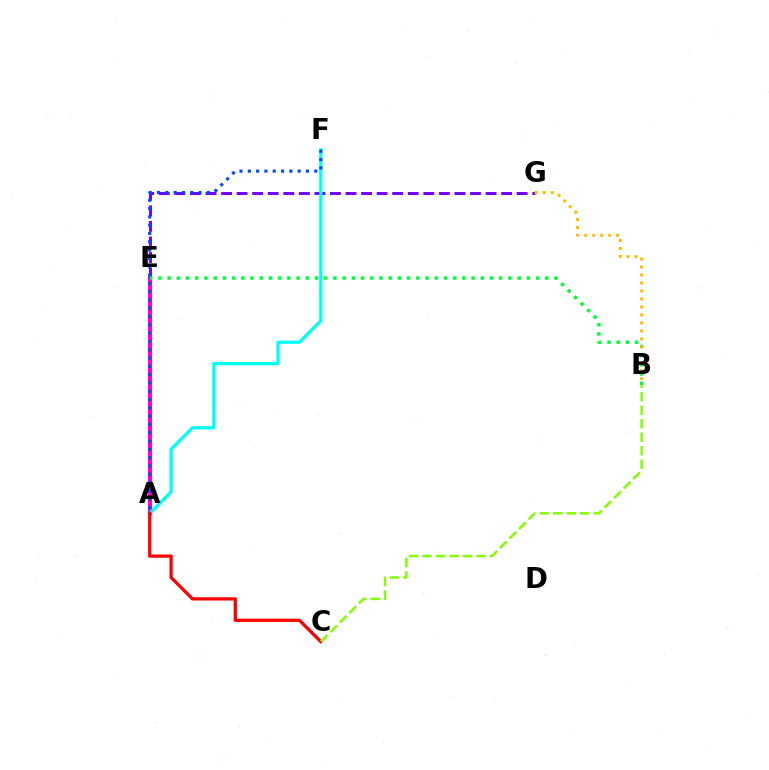{('A', 'E'): [{'color': '#ff00cf', 'line_style': 'solid', 'thickness': 2.99}], ('E', 'G'): [{'color': '#7200ff', 'line_style': 'dashed', 'thickness': 2.11}], ('A', 'F'): [{'color': '#00fff6', 'line_style': 'solid', 'thickness': 2.35}, {'color': '#004bff', 'line_style': 'dotted', 'thickness': 2.26}], ('A', 'C'): [{'color': '#ff0000', 'line_style': 'solid', 'thickness': 2.35}], ('B', 'E'): [{'color': '#00ff39', 'line_style': 'dotted', 'thickness': 2.5}], ('B', 'C'): [{'color': '#84ff00', 'line_style': 'dashed', 'thickness': 1.83}], ('B', 'G'): [{'color': '#ffbd00', 'line_style': 'dotted', 'thickness': 2.17}]}